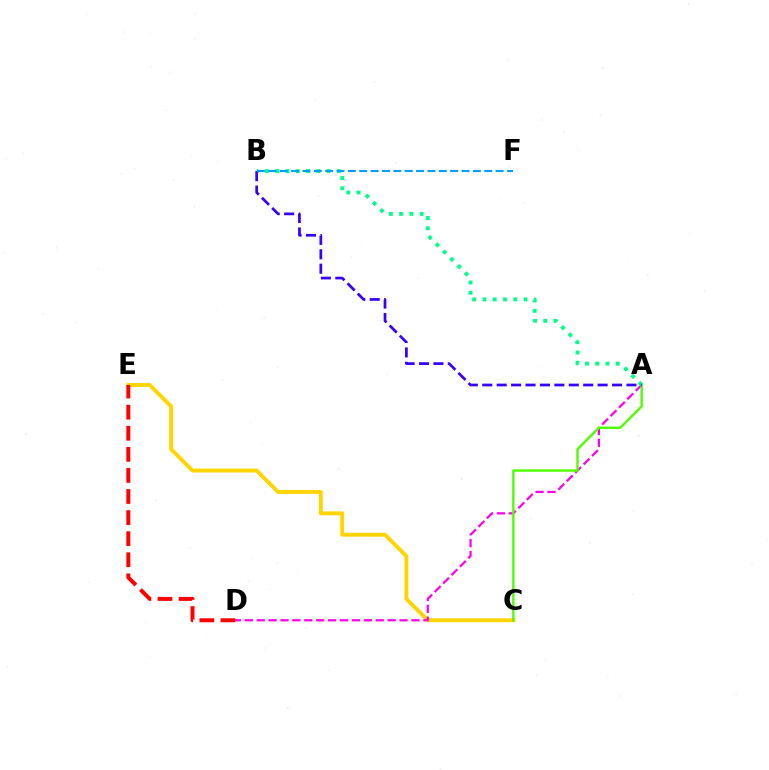{('C', 'E'): [{'color': '#ffd500', 'line_style': 'solid', 'thickness': 2.81}], ('A', 'D'): [{'color': '#ff00ed', 'line_style': 'dashed', 'thickness': 1.62}], ('A', 'C'): [{'color': '#4fff00', 'line_style': 'solid', 'thickness': 1.73}], ('A', 'B'): [{'color': '#00ff86', 'line_style': 'dotted', 'thickness': 2.79}, {'color': '#3700ff', 'line_style': 'dashed', 'thickness': 1.96}], ('B', 'F'): [{'color': '#009eff', 'line_style': 'dashed', 'thickness': 1.54}], ('D', 'E'): [{'color': '#ff0000', 'line_style': 'dashed', 'thickness': 2.86}]}